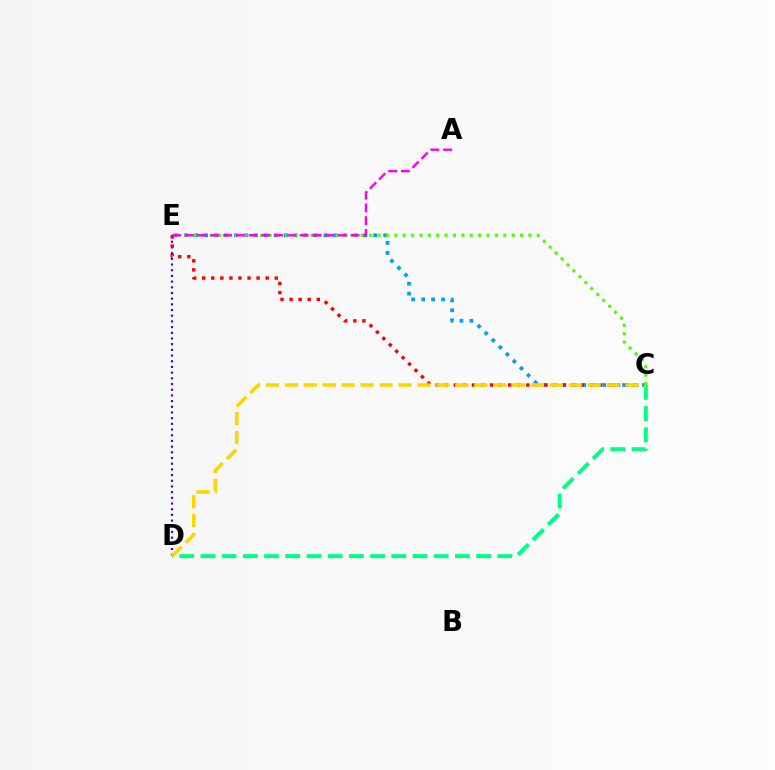{('D', 'E'): [{'color': '#3700ff', 'line_style': 'dotted', 'thickness': 1.55}], ('C', 'E'): [{'color': '#009eff', 'line_style': 'dotted', 'thickness': 2.7}, {'color': '#ff0000', 'line_style': 'dotted', 'thickness': 2.46}, {'color': '#4fff00', 'line_style': 'dotted', 'thickness': 2.28}], ('C', 'D'): [{'color': '#00ff86', 'line_style': 'dashed', 'thickness': 2.88}, {'color': '#ffd500', 'line_style': 'dashed', 'thickness': 2.57}], ('A', 'E'): [{'color': '#ff00ed', 'line_style': 'dashed', 'thickness': 1.73}]}